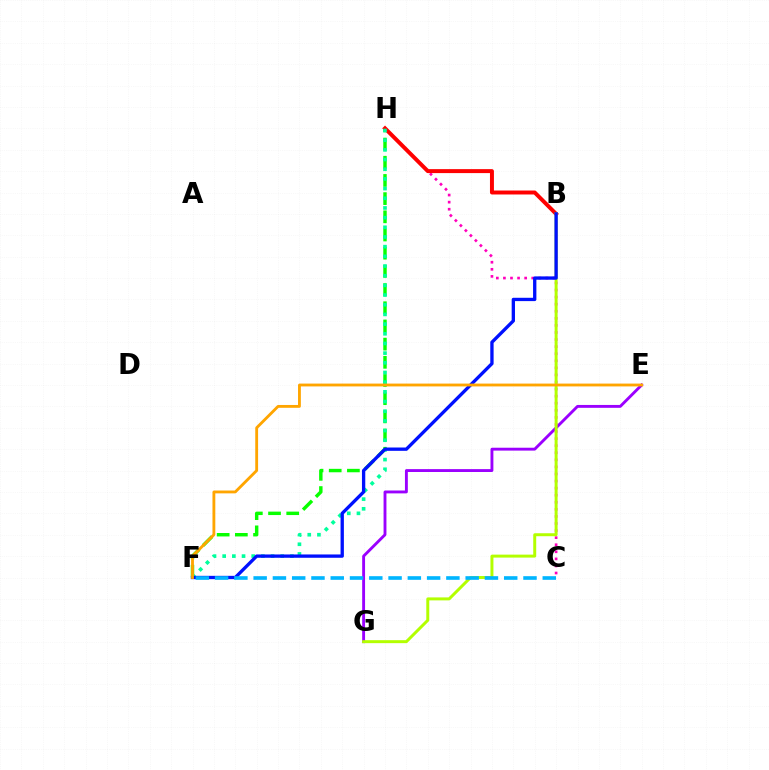{('F', 'H'): [{'color': '#08ff00', 'line_style': 'dashed', 'thickness': 2.47}, {'color': '#00ff9d', 'line_style': 'dotted', 'thickness': 2.63}], ('E', 'G'): [{'color': '#9b00ff', 'line_style': 'solid', 'thickness': 2.07}], ('C', 'H'): [{'color': '#ff00bd', 'line_style': 'dotted', 'thickness': 1.92}], ('B', 'H'): [{'color': '#ff0000', 'line_style': 'solid', 'thickness': 2.85}], ('B', 'G'): [{'color': '#b3ff00', 'line_style': 'solid', 'thickness': 2.14}], ('B', 'F'): [{'color': '#0010ff', 'line_style': 'solid', 'thickness': 2.39}], ('C', 'F'): [{'color': '#00b5ff', 'line_style': 'dashed', 'thickness': 2.62}], ('E', 'F'): [{'color': '#ffa500', 'line_style': 'solid', 'thickness': 2.04}]}